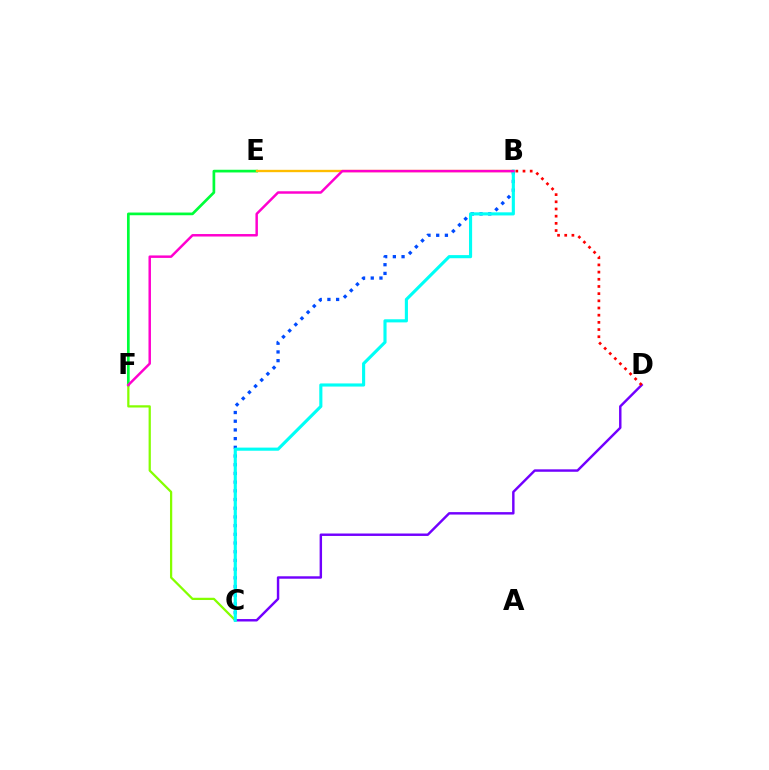{('E', 'F'): [{'color': '#00ff39', 'line_style': 'solid', 'thickness': 1.94}], ('B', 'E'): [{'color': '#ffbd00', 'line_style': 'solid', 'thickness': 1.7}], ('C', 'D'): [{'color': '#7200ff', 'line_style': 'solid', 'thickness': 1.75}], ('B', 'D'): [{'color': '#ff0000', 'line_style': 'dotted', 'thickness': 1.95}], ('C', 'F'): [{'color': '#84ff00', 'line_style': 'solid', 'thickness': 1.62}], ('B', 'C'): [{'color': '#004bff', 'line_style': 'dotted', 'thickness': 2.36}, {'color': '#00fff6', 'line_style': 'solid', 'thickness': 2.25}], ('B', 'F'): [{'color': '#ff00cf', 'line_style': 'solid', 'thickness': 1.78}]}